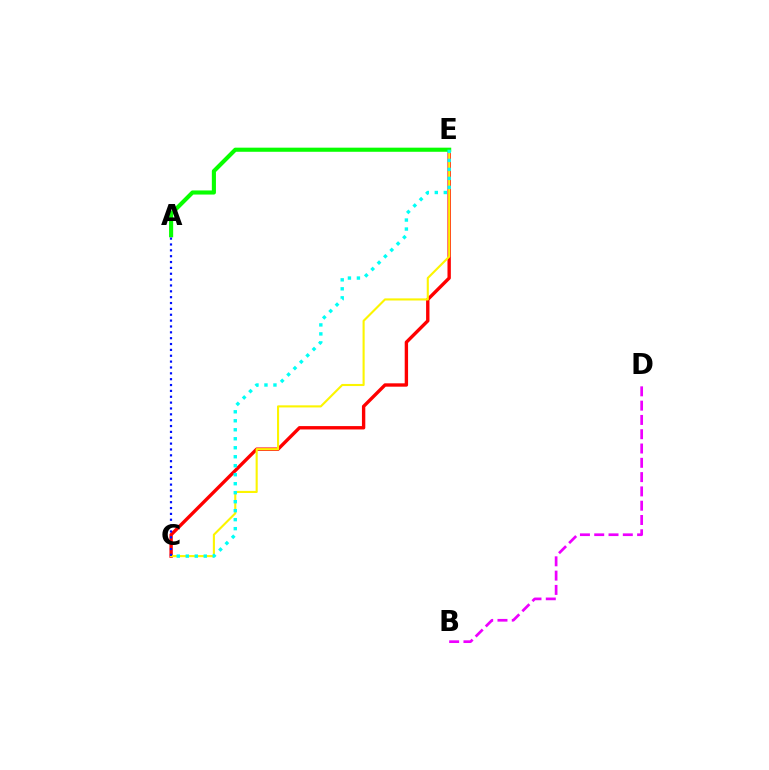{('C', 'E'): [{'color': '#ff0000', 'line_style': 'solid', 'thickness': 2.43}, {'color': '#fcf500', 'line_style': 'solid', 'thickness': 1.52}, {'color': '#00fff6', 'line_style': 'dotted', 'thickness': 2.44}], ('A', 'E'): [{'color': '#08ff00', 'line_style': 'solid', 'thickness': 2.96}], ('B', 'D'): [{'color': '#ee00ff', 'line_style': 'dashed', 'thickness': 1.94}], ('A', 'C'): [{'color': '#0010ff', 'line_style': 'dotted', 'thickness': 1.59}]}